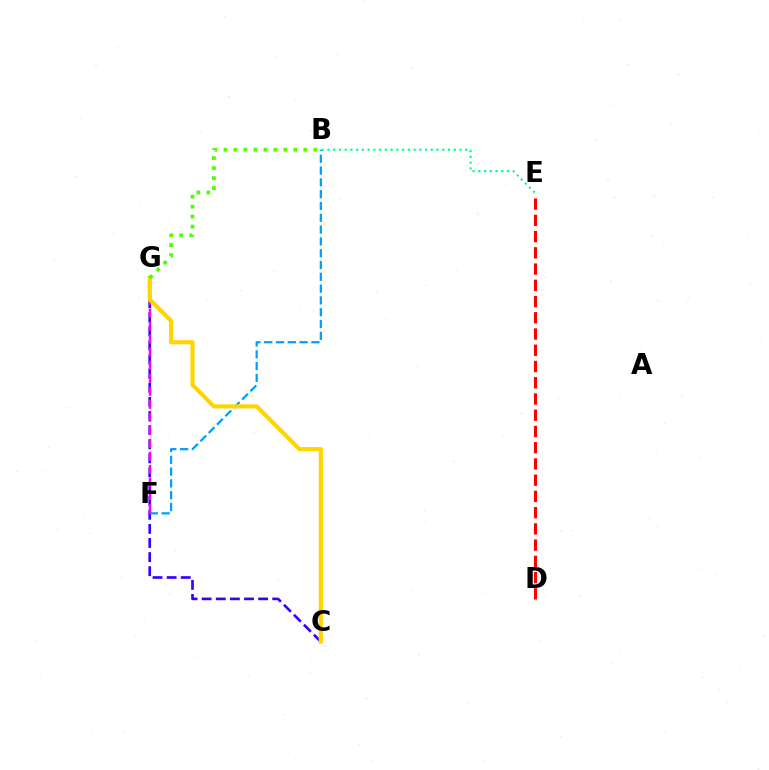{('C', 'G'): [{'color': '#3700ff', 'line_style': 'dashed', 'thickness': 1.92}, {'color': '#ffd500', 'line_style': 'solid', 'thickness': 2.97}], ('B', 'E'): [{'color': '#00ff86', 'line_style': 'dotted', 'thickness': 1.56}], ('B', 'F'): [{'color': '#009eff', 'line_style': 'dashed', 'thickness': 1.6}], ('F', 'G'): [{'color': '#ff00ed', 'line_style': 'dashed', 'thickness': 1.77}], ('D', 'E'): [{'color': '#ff0000', 'line_style': 'dashed', 'thickness': 2.21}], ('B', 'G'): [{'color': '#4fff00', 'line_style': 'dotted', 'thickness': 2.71}]}